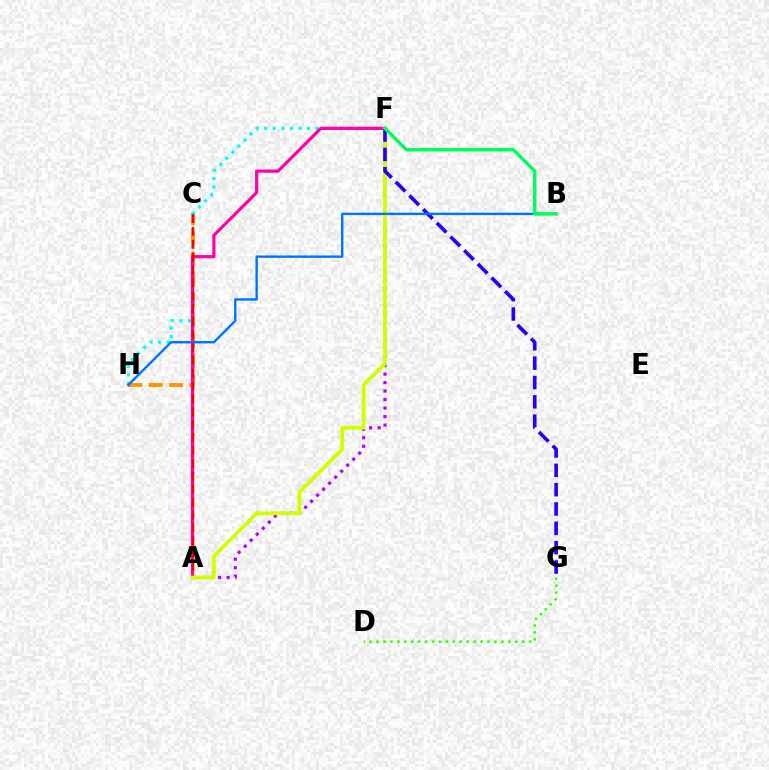{('F', 'H'): [{'color': '#00fff6', 'line_style': 'dotted', 'thickness': 2.33}], ('D', 'G'): [{'color': '#3dff00', 'line_style': 'dotted', 'thickness': 1.88}], ('C', 'H'): [{'color': '#ff9400', 'line_style': 'dashed', 'thickness': 2.78}], ('A', 'F'): [{'color': '#ff00ac', 'line_style': 'solid', 'thickness': 2.32}, {'color': '#b900ff', 'line_style': 'dotted', 'thickness': 2.31}, {'color': '#d1ff00', 'line_style': 'solid', 'thickness': 2.74}], ('A', 'C'): [{'color': '#ff0000', 'line_style': 'dashed', 'thickness': 1.75}], ('F', 'G'): [{'color': '#2500ff', 'line_style': 'dashed', 'thickness': 2.63}], ('B', 'H'): [{'color': '#0074ff', 'line_style': 'solid', 'thickness': 1.73}], ('B', 'F'): [{'color': '#00ff5c', 'line_style': 'solid', 'thickness': 2.5}]}